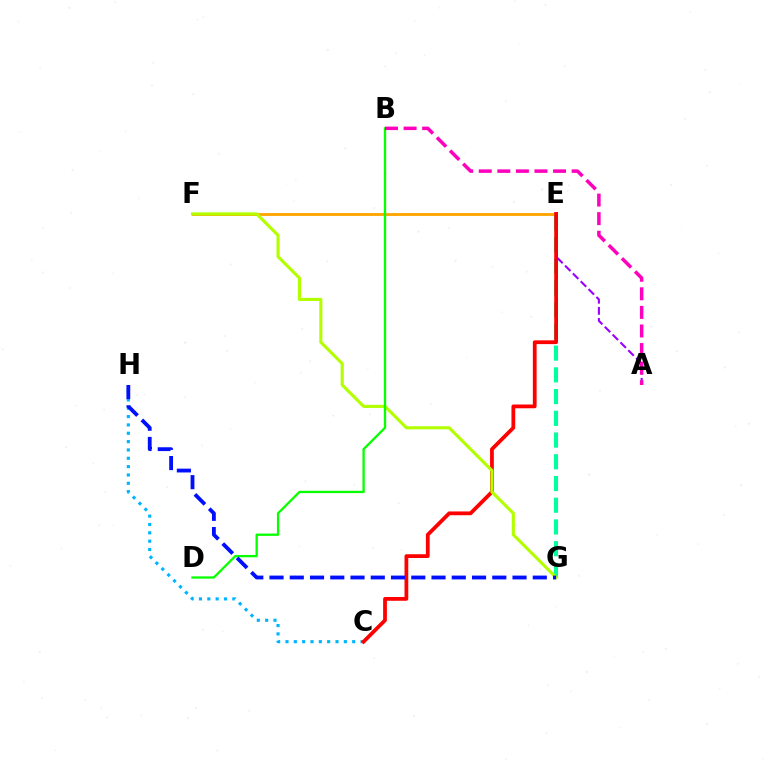{('E', 'F'): [{'color': '#ffa500', 'line_style': 'solid', 'thickness': 2.06}], ('E', 'G'): [{'color': '#00ff9d', 'line_style': 'dashed', 'thickness': 2.95}], ('A', 'E'): [{'color': '#9b00ff', 'line_style': 'dashed', 'thickness': 1.51}], ('C', 'H'): [{'color': '#00b5ff', 'line_style': 'dotted', 'thickness': 2.27}], ('C', 'E'): [{'color': '#ff0000', 'line_style': 'solid', 'thickness': 2.71}], ('F', 'G'): [{'color': '#b3ff00', 'line_style': 'solid', 'thickness': 2.24}], ('B', 'D'): [{'color': '#08ff00', 'line_style': 'solid', 'thickness': 1.66}], ('G', 'H'): [{'color': '#0010ff', 'line_style': 'dashed', 'thickness': 2.75}], ('A', 'B'): [{'color': '#ff00bd', 'line_style': 'dashed', 'thickness': 2.52}]}